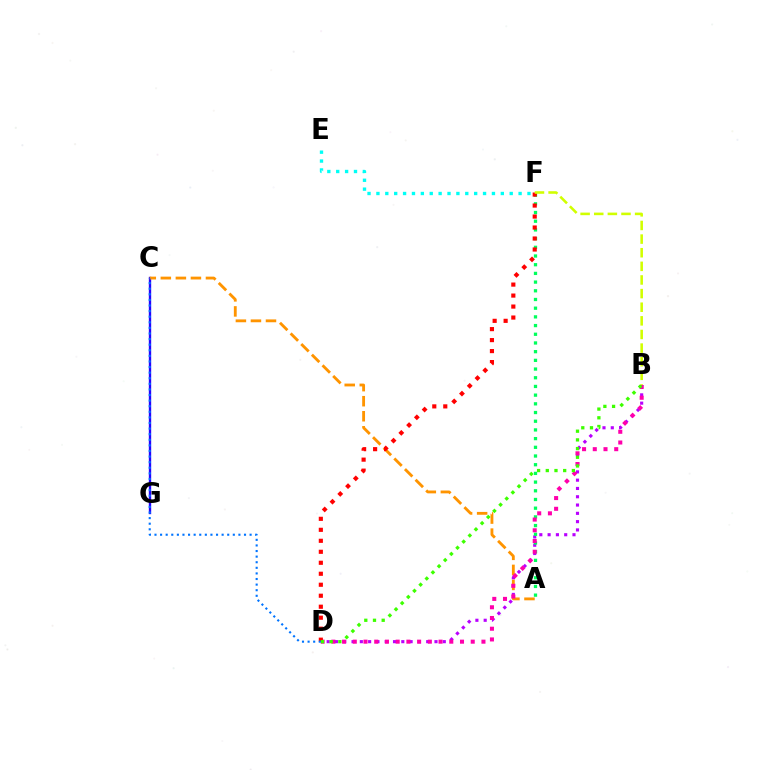{('B', 'D'): [{'color': '#b900ff', 'line_style': 'dotted', 'thickness': 2.25}, {'color': '#ff00ac', 'line_style': 'dotted', 'thickness': 2.91}, {'color': '#3dff00', 'line_style': 'dotted', 'thickness': 2.36}], ('E', 'F'): [{'color': '#00fff6', 'line_style': 'dotted', 'thickness': 2.41}], ('C', 'G'): [{'color': '#2500ff', 'line_style': 'solid', 'thickness': 1.7}], ('A', 'C'): [{'color': '#ff9400', 'line_style': 'dashed', 'thickness': 2.04}], ('A', 'F'): [{'color': '#00ff5c', 'line_style': 'dotted', 'thickness': 2.36}], ('D', 'F'): [{'color': '#ff0000', 'line_style': 'dotted', 'thickness': 2.98}], ('B', 'F'): [{'color': '#d1ff00', 'line_style': 'dashed', 'thickness': 1.85}], ('C', 'D'): [{'color': '#0074ff', 'line_style': 'dotted', 'thickness': 1.52}]}